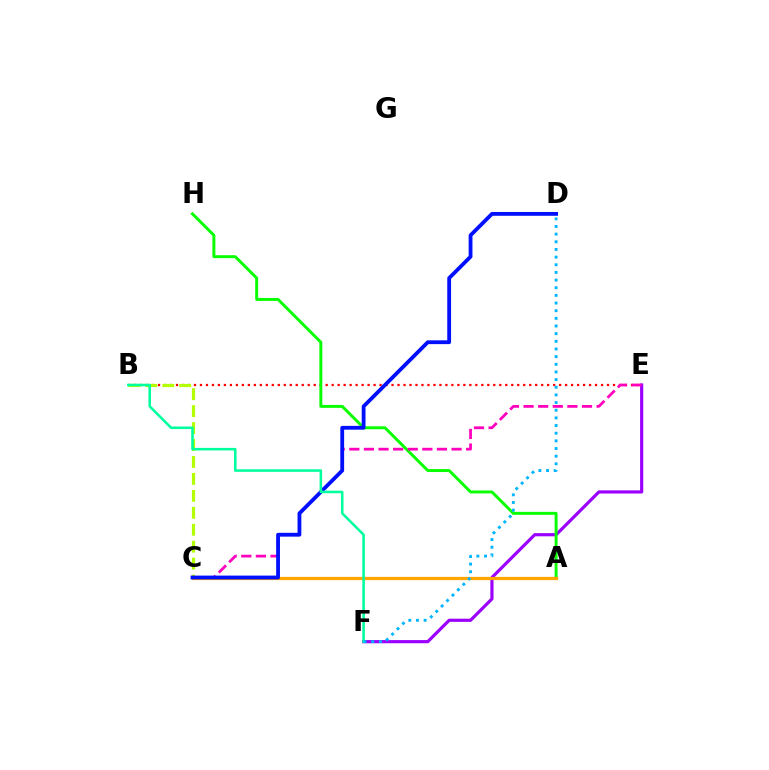{('E', 'F'): [{'color': '#9b00ff', 'line_style': 'solid', 'thickness': 2.28}], ('B', 'E'): [{'color': '#ff0000', 'line_style': 'dotted', 'thickness': 1.63}], ('A', 'H'): [{'color': '#08ff00', 'line_style': 'solid', 'thickness': 2.12}], ('B', 'C'): [{'color': '#b3ff00', 'line_style': 'dashed', 'thickness': 2.3}], ('C', 'E'): [{'color': '#ff00bd', 'line_style': 'dashed', 'thickness': 1.98}], ('A', 'C'): [{'color': '#ffa500', 'line_style': 'solid', 'thickness': 2.33}], ('C', 'D'): [{'color': '#0010ff', 'line_style': 'solid', 'thickness': 2.74}], ('B', 'F'): [{'color': '#00ff9d', 'line_style': 'solid', 'thickness': 1.83}], ('D', 'F'): [{'color': '#00b5ff', 'line_style': 'dotted', 'thickness': 2.08}]}